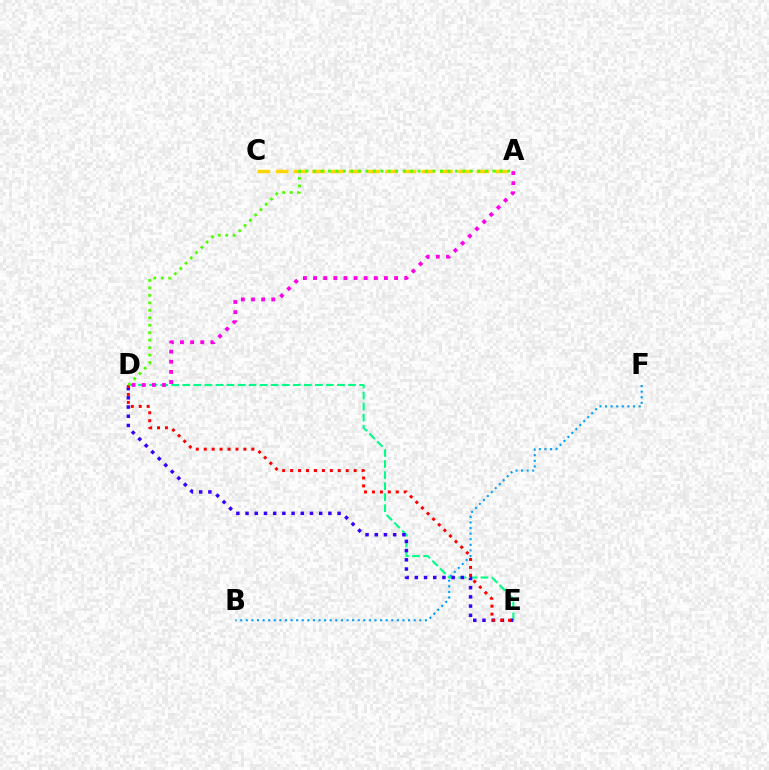{('D', 'E'): [{'color': '#00ff86', 'line_style': 'dashed', 'thickness': 1.5}, {'color': '#3700ff', 'line_style': 'dotted', 'thickness': 2.5}, {'color': '#ff0000', 'line_style': 'dotted', 'thickness': 2.16}], ('A', 'C'): [{'color': '#ffd500', 'line_style': 'dashed', 'thickness': 2.48}], ('A', 'D'): [{'color': '#ff00ed', 'line_style': 'dotted', 'thickness': 2.75}, {'color': '#4fff00', 'line_style': 'dotted', 'thickness': 2.03}], ('B', 'F'): [{'color': '#009eff', 'line_style': 'dotted', 'thickness': 1.52}]}